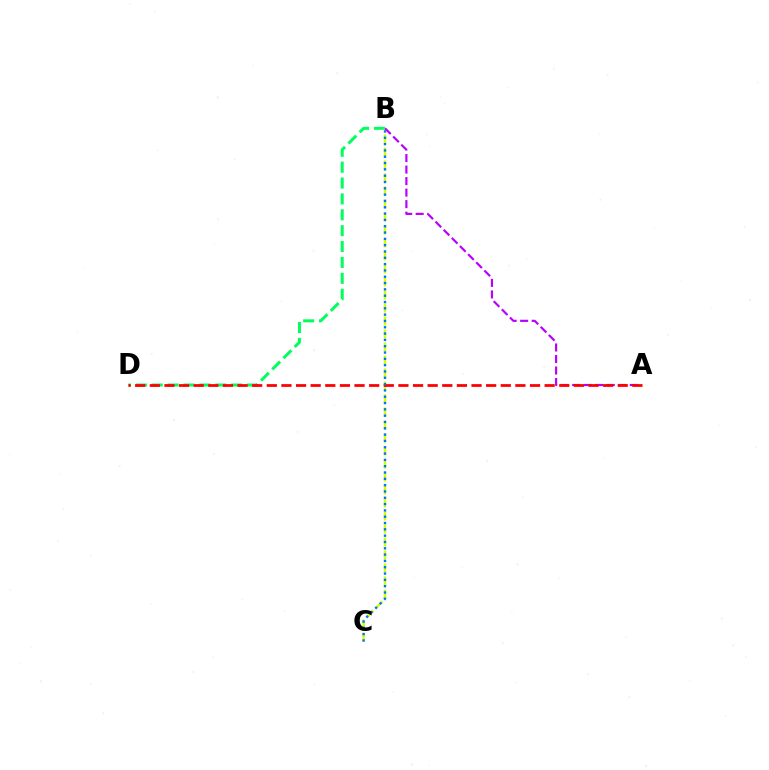{('B', 'D'): [{'color': '#00ff5c', 'line_style': 'dashed', 'thickness': 2.16}], ('B', 'C'): [{'color': '#d1ff00', 'line_style': 'dashed', 'thickness': 1.77}, {'color': '#0074ff', 'line_style': 'dotted', 'thickness': 1.72}], ('A', 'B'): [{'color': '#b900ff', 'line_style': 'dashed', 'thickness': 1.57}], ('A', 'D'): [{'color': '#ff0000', 'line_style': 'dashed', 'thickness': 1.99}]}